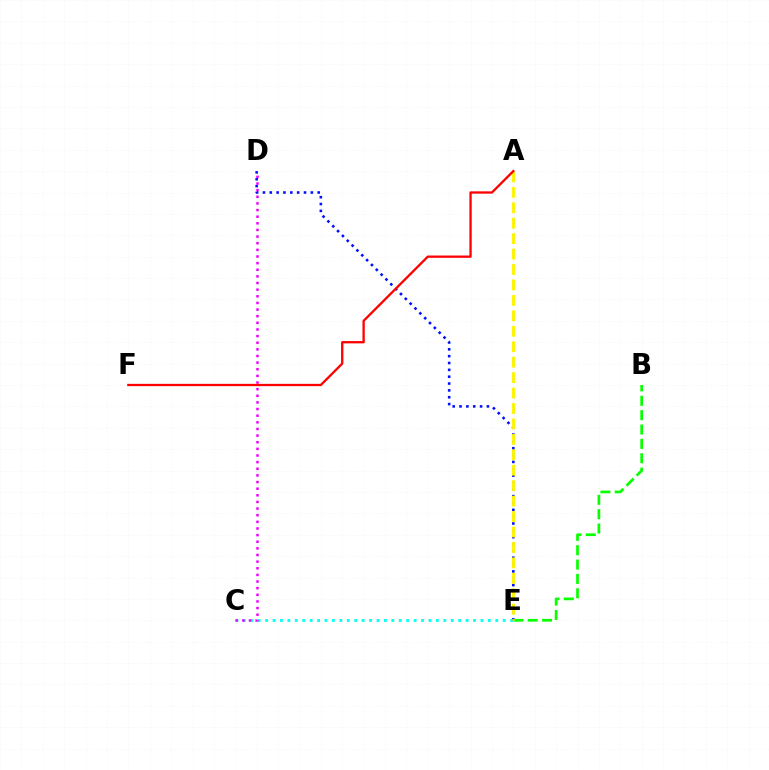{('C', 'E'): [{'color': '#00fff6', 'line_style': 'dotted', 'thickness': 2.02}], ('D', 'E'): [{'color': '#0010ff', 'line_style': 'dotted', 'thickness': 1.86}], ('B', 'E'): [{'color': '#08ff00', 'line_style': 'dashed', 'thickness': 1.95}], ('C', 'D'): [{'color': '#ee00ff', 'line_style': 'dotted', 'thickness': 1.8}], ('A', 'E'): [{'color': '#fcf500', 'line_style': 'dashed', 'thickness': 2.1}], ('A', 'F'): [{'color': '#ff0000', 'line_style': 'solid', 'thickness': 1.66}]}